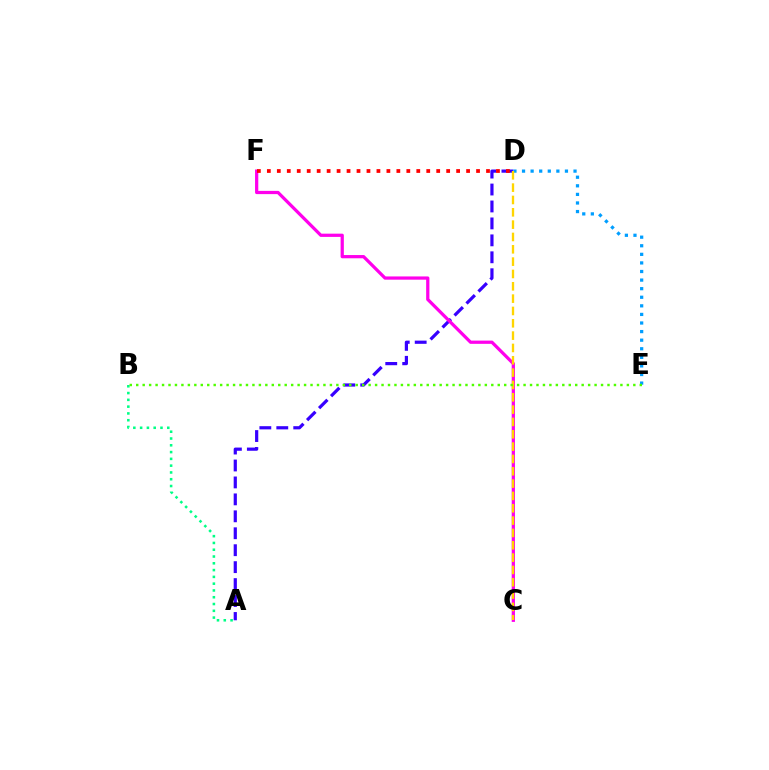{('A', 'D'): [{'color': '#3700ff', 'line_style': 'dashed', 'thickness': 2.3}], ('C', 'F'): [{'color': '#ff00ed', 'line_style': 'solid', 'thickness': 2.33}], ('A', 'B'): [{'color': '#00ff86', 'line_style': 'dotted', 'thickness': 1.84}], ('D', 'E'): [{'color': '#009eff', 'line_style': 'dotted', 'thickness': 2.33}], ('D', 'F'): [{'color': '#ff0000', 'line_style': 'dotted', 'thickness': 2.71}], ('C', 'D'): [{'color': '#ffd500', 'line_style': 'dashed', 'thickness': 1.68}], ('B', 'E'): [{'color': '#4fff00', 'line_style': 'dotted', 'thickness': 1.75}]}